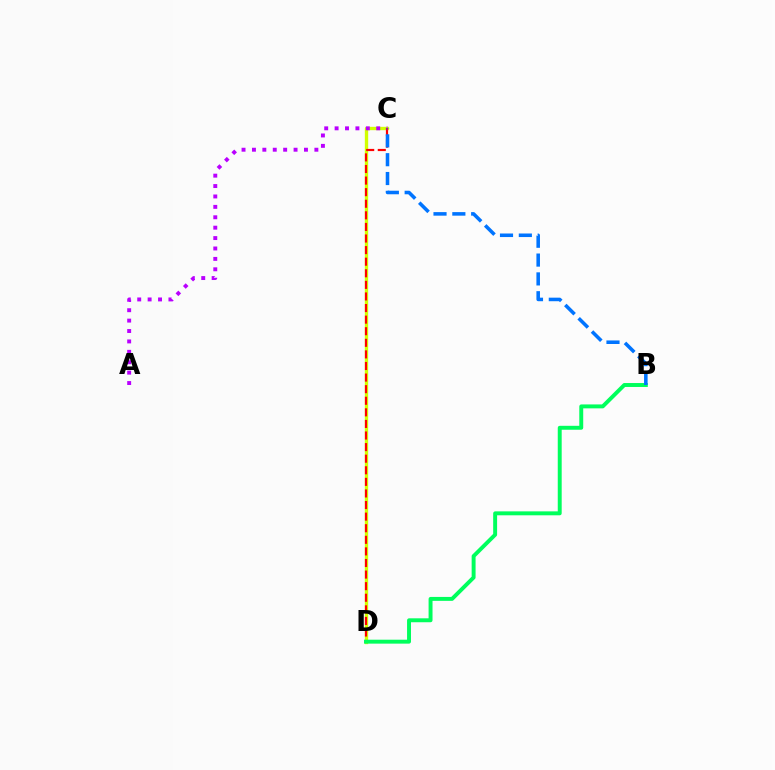{('C', 'D'): [{'color': '#d1ff00', 'line_style': 'solid', 'thickness': 2.41}, {'color': '#ff0000', 'line_style': 'dashed', 'thickness': 1.57}], ('A', 'C'): [{'color': '#b900ff', 'line_style': 'dotted', 'thickness': 2.83}], ('B', 'D'): [{'color': '#00ff5c', 'line_style': 'solid', 'thickness': 2.83}], ('B', 'C'): [{'color': '#0074ff', 'line_style': 'dashed', 'thickness': 2.56}]}